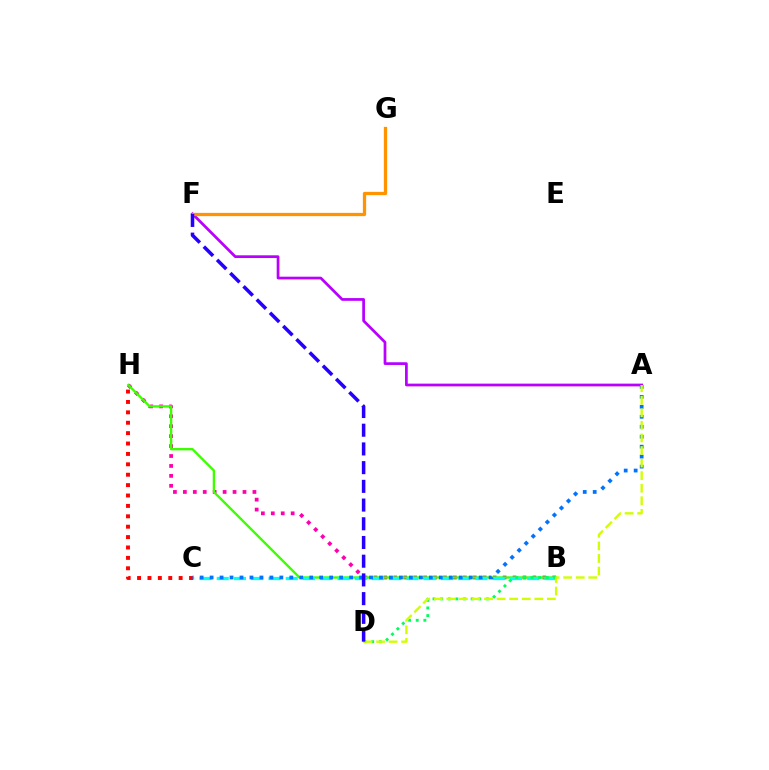{('B', 'H'): [{'color': '#ff00ac', 'line_style': 'dotted', 'thickness': 2.7}, {'color': '#3dff00', 'line_style': 'solid', 'thickness': 1.7}], ('B', 'C'): [{'color': '#00fff6', 'line_style': 'dashed', 'thickness': 2.34}], ('B', 'D'): [{'color': '#00ff5c', 'line_style': 'dotted', 'thickness': 2.07}], ('A', 'F'): [{'color': '#b900ff', 'line_style': 'solid', 'thickness': 1.97}], ('C', 'H'): [{'color': '#ff0000', 'line_style': 'dotted', 'thickness': 2.82}], ('A', 'C'): [{'color': '#0074ff', 'line_style': 'dotted', 'thickness': 2.71}], ('A', 'D'): [{'color': '#d1ff00', 'line_style': 'dashed', 'thickness': 1.71}], ('F', 'G'): [{'color': '#ff9400', 'line_style': 'solid', 'thickness': 2.35}], ('D', 'F'): [{'color': '#2500ff', 'line_style': 'dashed', 'thickness': 2.54}]}